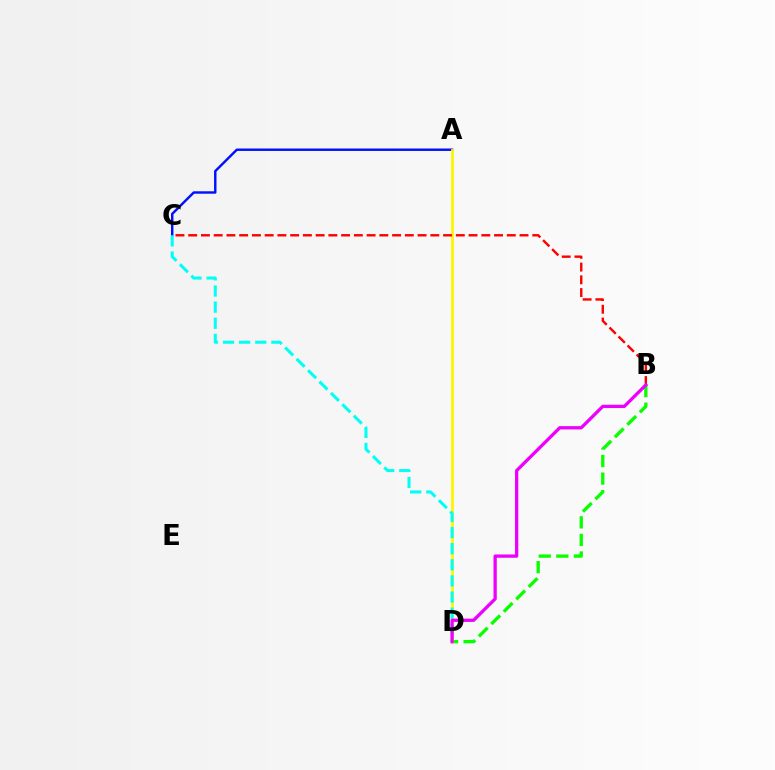{('A', 'C'): [{'color': '#0010ff', 'line_style': 'solid', 'thickness': 1.75}], ('B', 'D'): [{'color': '#08ff00', 'line_style': 'dashed', 'thickness': 2.39}, {'color': '#ee00ff', 'line_style': 'solid', 'thickness': 2.37}], ('A', 'D'): [{'color': '#fcf500', 'line_style': 'solid', 'thickness': 2.0}], ('B', 'C'): [{'color': '#ff0000', 'line_style': 'dashed', 'thickness': 1.73}], ('C', 'D'): [{'color': '#00fff6', 'line_style': 'dashed', 'thickness': 2.19}]}